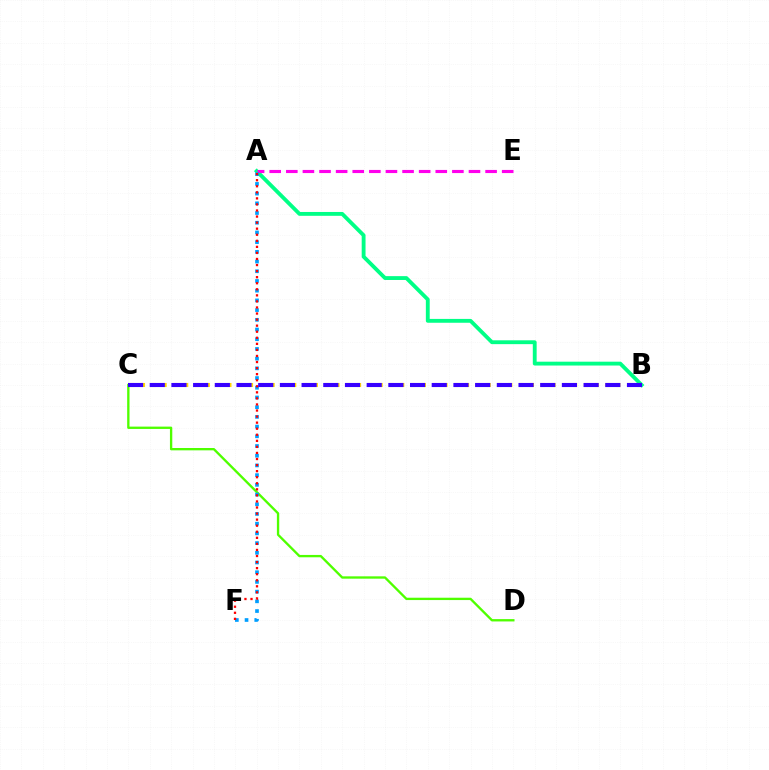{('C', 'D'): [{'color': '#4fff00', 'line_style': 'solid', 'thickness': 1.68}], ('A', 'B'): [{'color': '#00ff86', 'line_style': 'solid', 'thickness': 2.77}], ('A', 'E'): [{'color': '#ff00ed', 'line_style': 'dashed', 'thickness': 2.26}], ('A', 'F'): [{'color': '#009eff', 'line_style': 'dotted', 'thickness': 2.64}, {'color': '#ff0000', 'line_style': 'dotted', 'thickness': 1.65}], ('B', 'C'): [{'color': '#ffd500', 'line_style': 'dotted', 'thickness': 2.94}, {'color': '#3700ff', 'line_style': 'dashed', 'thickness': 2.95}]}